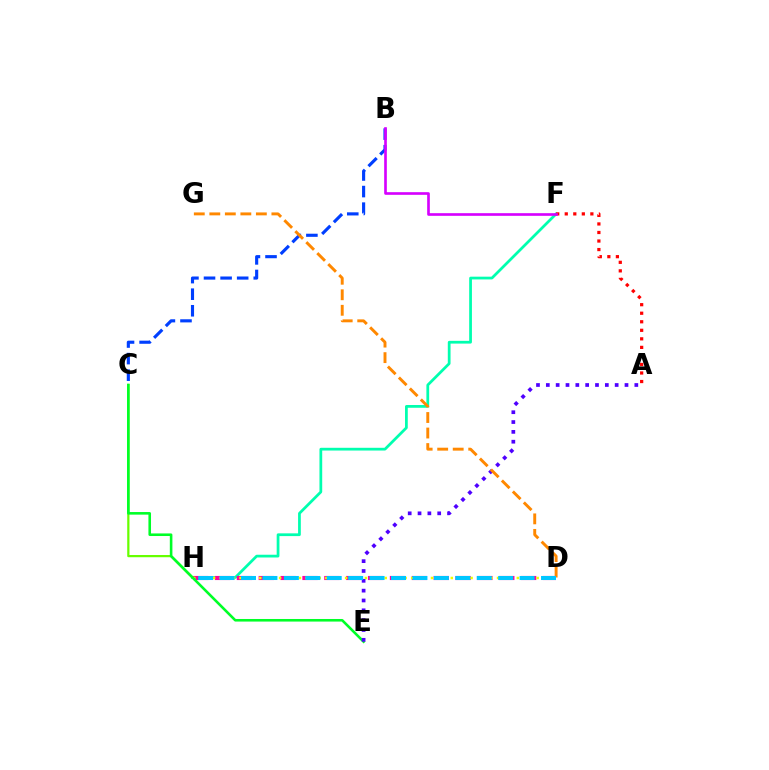{('F', 'H'): [{'color': '#00ffaf', 'line_style': 'solid', 'thickness': 1.98}], ('D', 'H'): [{'color': '#ff00a0', 'line_style': 'dashed', 'thickness': 2.97}, {'color': '#eeff00', 'line_style': 'dotted', 'thickness': 1.79}, {'color': '#00c7ff', 'line_style': 'dashed', 'thickness': 2.91}], ('B', 'C'): [{'color': '#003fff', 'line_style': 'dashed', 'thickness': 2.25}], ('C', 'H'): [{'color': '#66ff00', 'line_style': 'solid', 'thickness': 1.6}], ('A', 'F'): [{'color': '#ff0000', 'line_style': 'dotted', 'thickness': 2.32}], ('C', 'E'): [{'color': '#00ff27', 'line_style': 'solid', 'thickness': 1.86}], ('A', 'E'): [{'color': '#4f00ff', 'line_style': 'dotted', 'thickness': 2.67}], ('D', 'G'): [{'color': '#ff8800', 'line_style': 'dashed', 'thickness': 2.11}], ('B', 'F'): [{'color': '#d600ff', 'line_style': 'solid', 'thickness': 1.91}]}